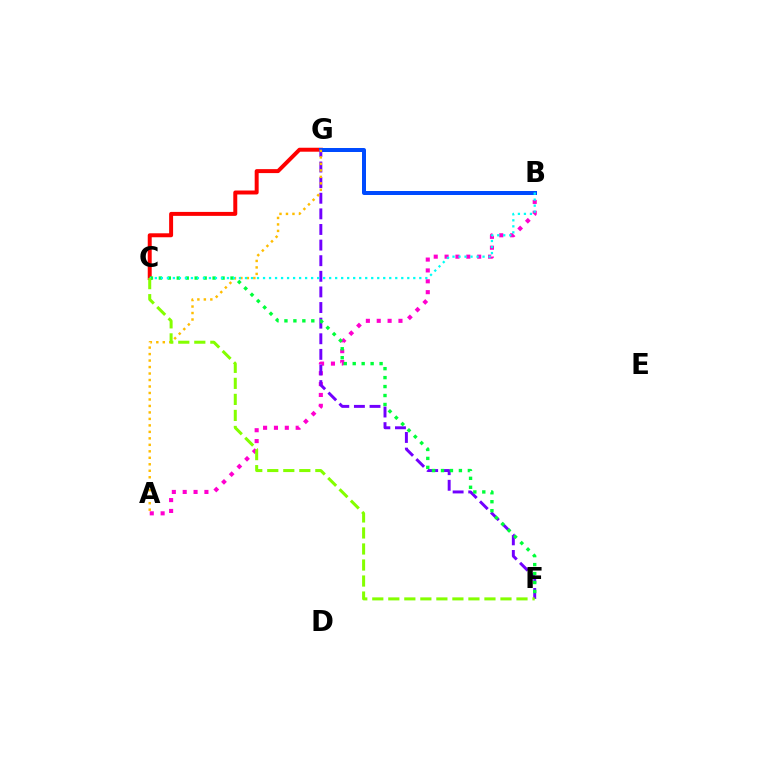{('C', 'G'): [{'color': '#ff0000', 'line_style': 'solid', 'thickness': 2.86}], ('A', 'B'): [{'color': '#ff00cf', 'line_style': 'dotted', 'thickness': 2.95}], ('B', 'G'): [{'color': '#004bff', 'line_style': 'solid', 'thickness': 2.87}], ('F', 'G'): [{'color': '#7200ff', 'line_style': 'dashed', 'thickness': 2.12}], ('C', 'F'): [{'color': '#00ff39', 'line_style': 'dotted', 'thickness': 2.43}, {'color': '#84ff00', 'line_style': 'dashed', 'thickness': 2.18}], ('A', 'G'): [{'color': '#ffbd00', 'line_style': 'dotted', 'thickness': 1.76}], ('B', 'C'): [{'color': '#00fff6', 'line_style': 'dotted', 'thickness': 1.63}]}